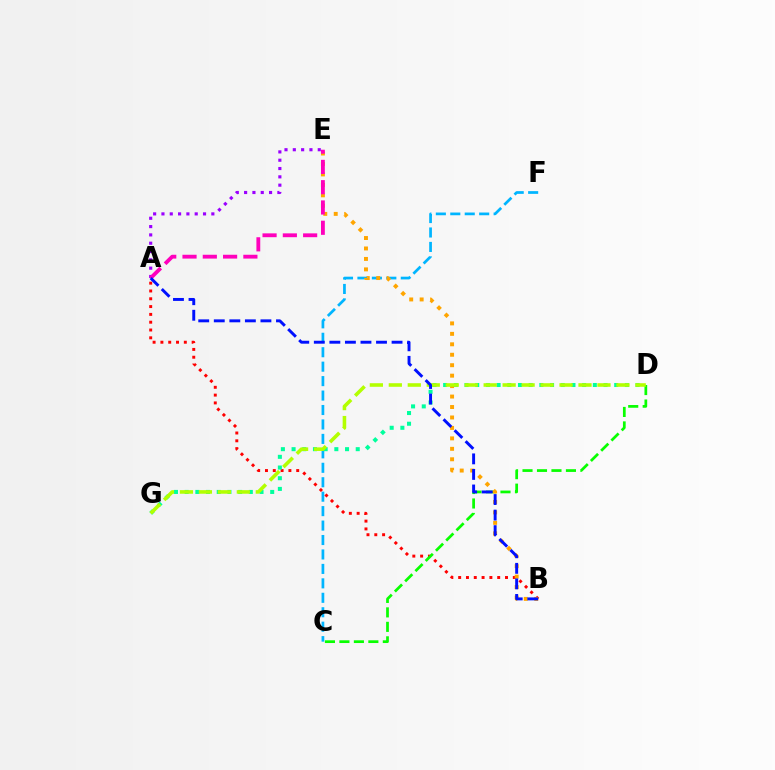{('C', 'F'): [{'color': '#00b5ff', 'line_style': 'dashed', 'thickness': 1.96}], ('A', 'B'): [{'color': '#ff0000', 'line_style': 'dotted', 'thickness': 2.12}, {'color': '#0010ff', 'line_style': 'dashed', 'thickness': 2.11}], ('D', 'G'): [{'color': '#00ff9d', 'line_style': 'dotted', 'thickness': 2.91}, {'color': '#b3ff00', 'line_style': 'dashed', 'thickness': 2.58}], ('C', 'D'): [{'color': '#08ff00', 'line_style': 'dashed', 'thickness': 1.97}], ('B', 'E'): [{'color': '#ffa500', 'line_style': 'dotted', 'thickness': 2.84}], ('A', 'E'): [{'color': '#9b00ff', 'line_style': 'dotted', 'thickness': 2.26}, {'color': '#ff00bd', 'line_style': 'dashed', 'thickness': 2.76}]}